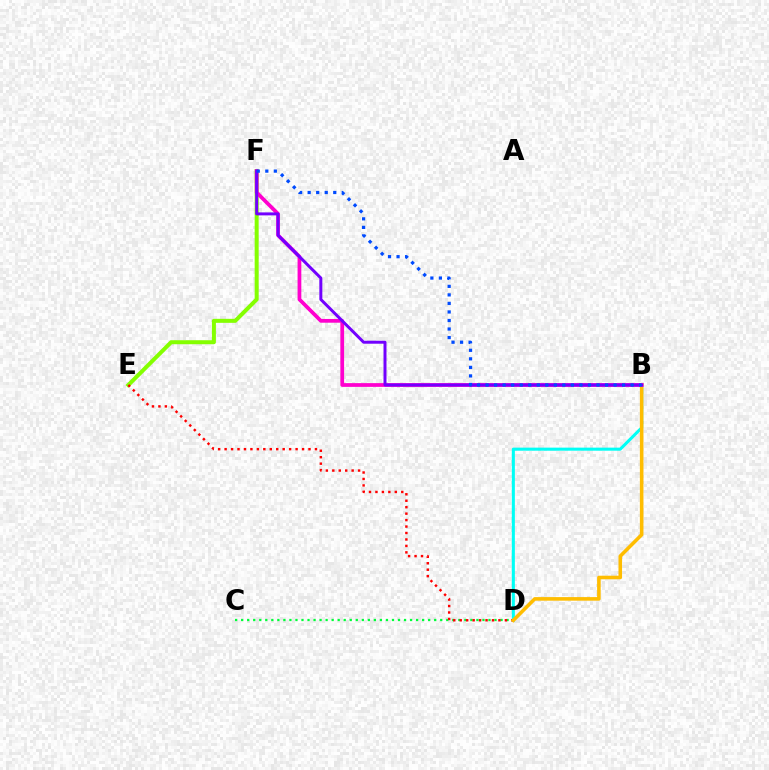{('C', 'D'): [{'color': '#00ff39', 'line_style': 'dotted', 'thickness': 1.64}], ('E', 'F'): [{'color': '#84ff00', 'line_style': 'solid', 'thickness': 2.89}], ('B', 'D'): [{'color': '#00fff6', 'line_style': 'solid', 'thickness': 2.2}, {'color': '#ffbd00', 'line_style': 'solid', 'thickness': 2.58}], ('D', 'E'): [{'color': '#ff0000', 'line_style': 'dotted', 'thickness': 1.75}], ('B', 'F'): [{'color': '#ff00cf', 'line_style': 'solid', 'thickness': 2.69}, {'color': '#7200ff', 'line_style': 'solid', 'thickness': 2.15}, {'color': '#004bff', 'line_style': 'dotted', 'thickness': 2.32}]}